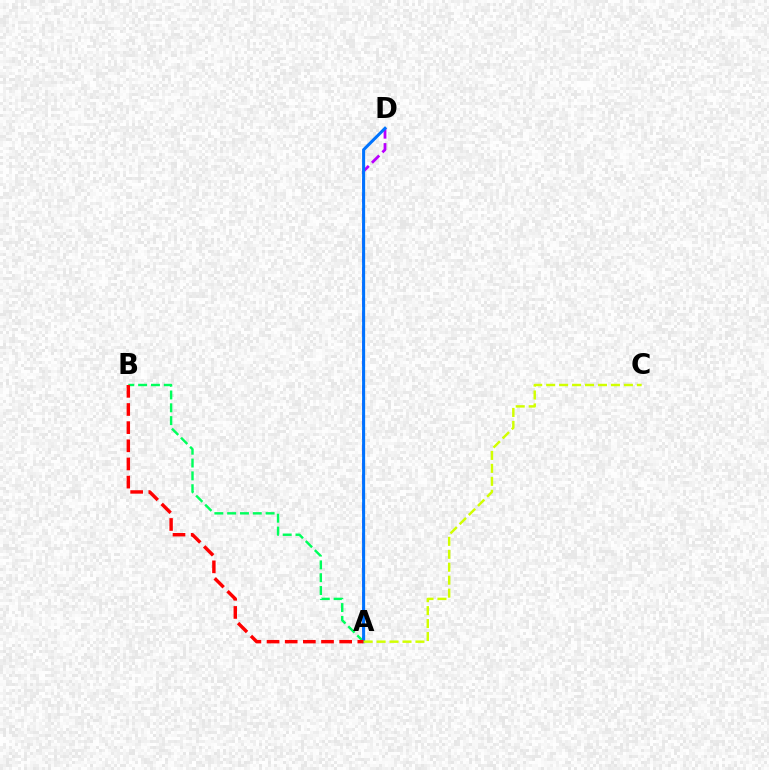{('A', 'D'): [{'color': '#b900ff', 'line_style': 'dashed', 'thickness': 2.01}, {'color': '#0074ff', 'line_style': 'solid', 'thickness': 2.19}], ('A', 'B'): [{'color': '#00ff5c', 'line_style': 'dashed', 'thickness': 1.74}, {'color': '#ff0000', 'line_style': 'dashed', 'thickness': 2.47}], ('A', 'C'): [{'color': '#d1ff00', 'line_style': 'dashed', 'thickness': 1.76}]}